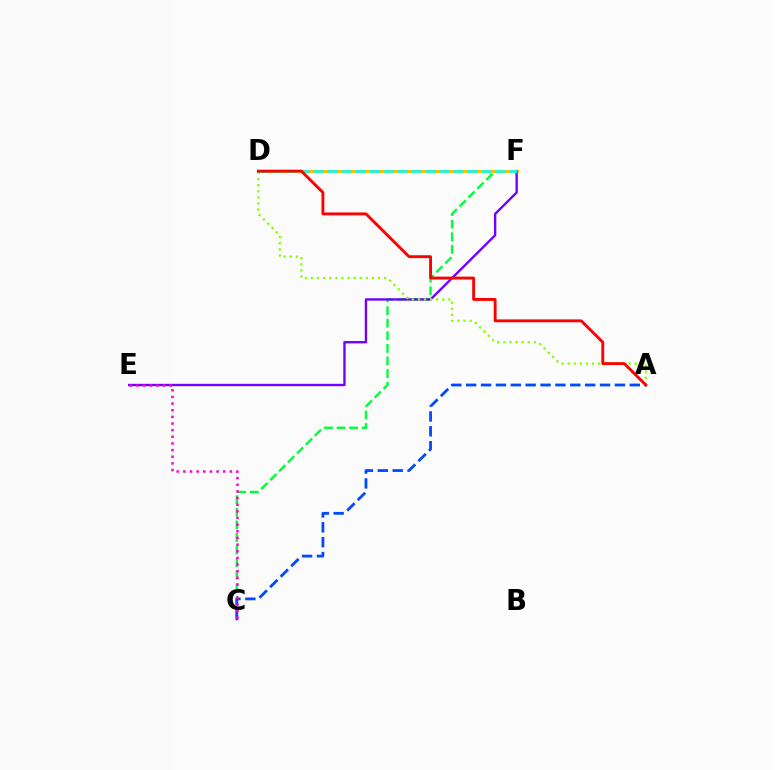{('C', 'F'): [{'color': '#00ff39', 'line_style': 'dashed', 'thickness': 1.71}], ('D', 'F'): [{'color': '#ffbd00', 'line_style': 'solid', 'thickness': 2.15}, {'color': '#00fff6', 'line_style': 'dashed', 'thickness': 1.89}], ('E', 'F'): [{'color': '#7200ff', 'line_style': 'solid', 'thickness': 1.7}], ('A', 'C'): [{'color': '#004bff', 'line_style': 'dashed', 'thickness': 2.02}], ('A', 'D'): [{'color': '#84ff00', 'line_style': 'dotted', 'thickness': 1.65}, {'color': '#ff0000', 'line_style': 'solid', 'thickness': 2.07}], ('C', 'E'): [{'color': '#ff00cf', 'line_style': 'dotted', 'thickness': 1.81}]}